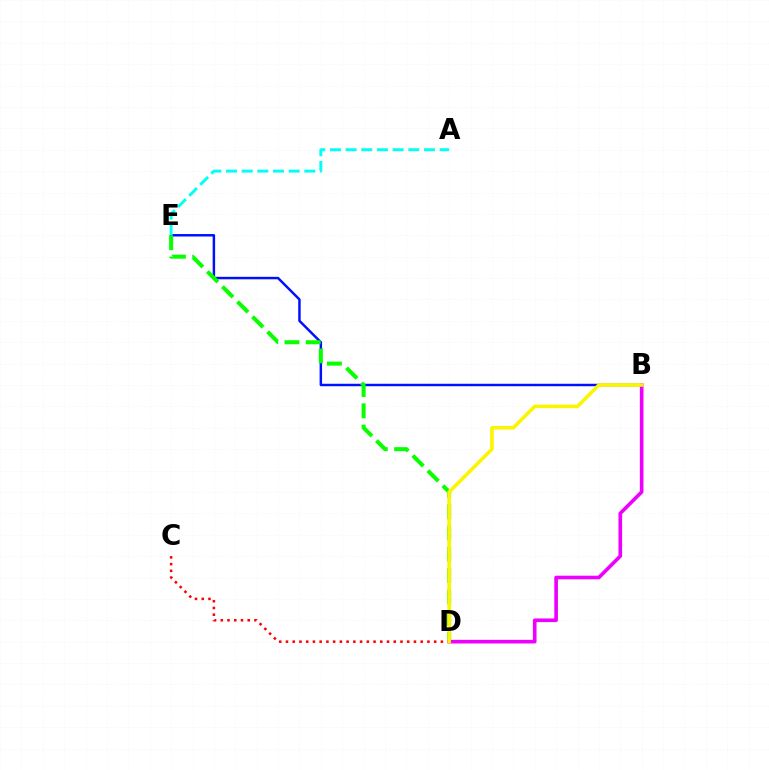{('B', 'E'): [{'color': '#0010ff', 'line_style': 'solid', 'thickness': 1.78}], ('A', 'E'): [{'color': '#00fff6', 'line_style': 'dashed', 'thickness': 2.13}], ('C', 'D'): [{'color': '#ff0000', 'line_style': 'dotted', 'thickness': 1.83}], ('D', 'E'): [{'color': '#08ff00', 'line_style': 'dashed', 'thickness': 2.89}], ('B', 'D'): [{'color': '#ee00ff', 'line_style': 'solid', 'thickness': 2.62}, {'color': '#fcf500', 'line_style': 'solid', 'thickness': 2.56}]}